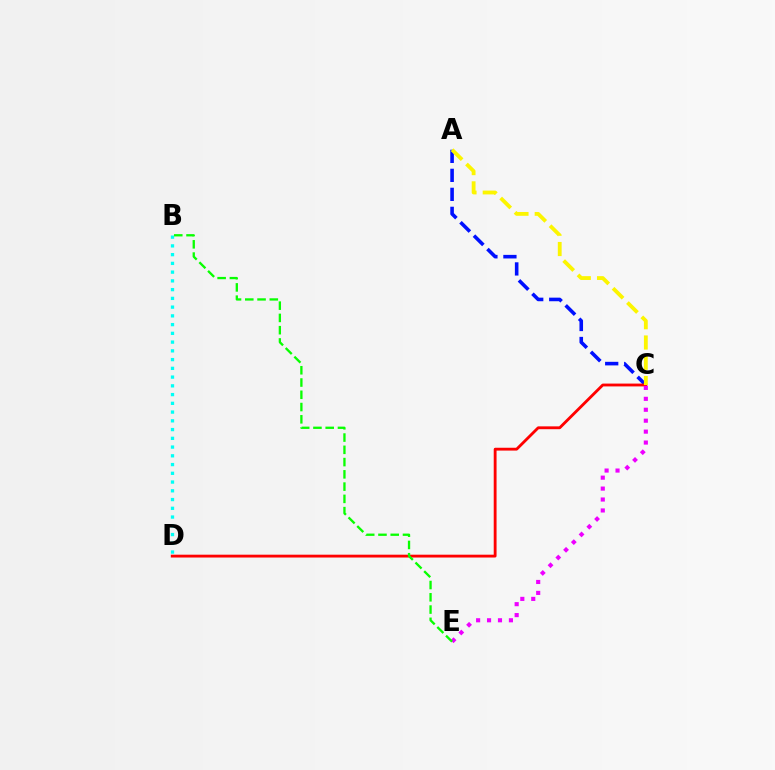{('A', 'C'): [{'color': '#0010ff', 'line_style': 'dashed', 'thickness': 2.58}, {'color': '#fcf500', 'line_style': 'dashed', 'thickness': 2.75}], ('C', 'D'): [{'color': '#ff0000', 'line_style': 'solid', 'thickness': 2.04}], ('B', 'D'): [{'color': '#00fff6', 'line_style': 'dotted', 'thickness': 2.38}], ('C', 'E'): [{'color': '#ee00ff', 'line_style': 'dotted', 'thickness': 2.97}], ('B', 'E'): [{'color': '#08ff00', 'line_style': 'dashed', 'thickness': 1.67}]}